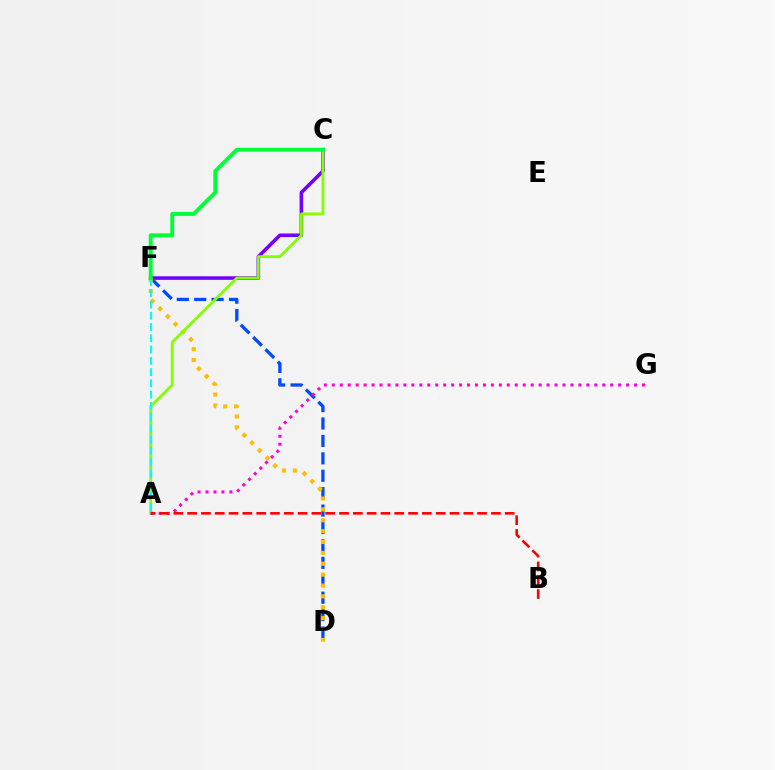{('D', 'F'): [{'color': '#004bff', 'line_style': 'dashed', 'thickness': 2.37}, {'color': '#ffbd00', 'line_style': 'dotted', 'thickness': 2.95}], ('C', 'F'): [{'color': '#7200ff', 'line_style': 'solid', 'thickness': 2.58}, {'color': '#00ff39', 'line_style': 'solid', 'thickness': 2.83}], ('A', 'C'): [{'color': '#84ff00', 'line_style': 'solid', 'thickness': 2.04}], ('A', 'G'): [{'color': '#ff00cf', 'line_style': 'dotted', 'thickness': 2.16}], ('A', 'B'): [{'color': '#ff0000', 'line_style': 'dashed', 'thickness': 1.88}], ('A', 'F'): [{'color': '#00fff6', 'line_style': 'dashed', 'thickness': 1.53}]}